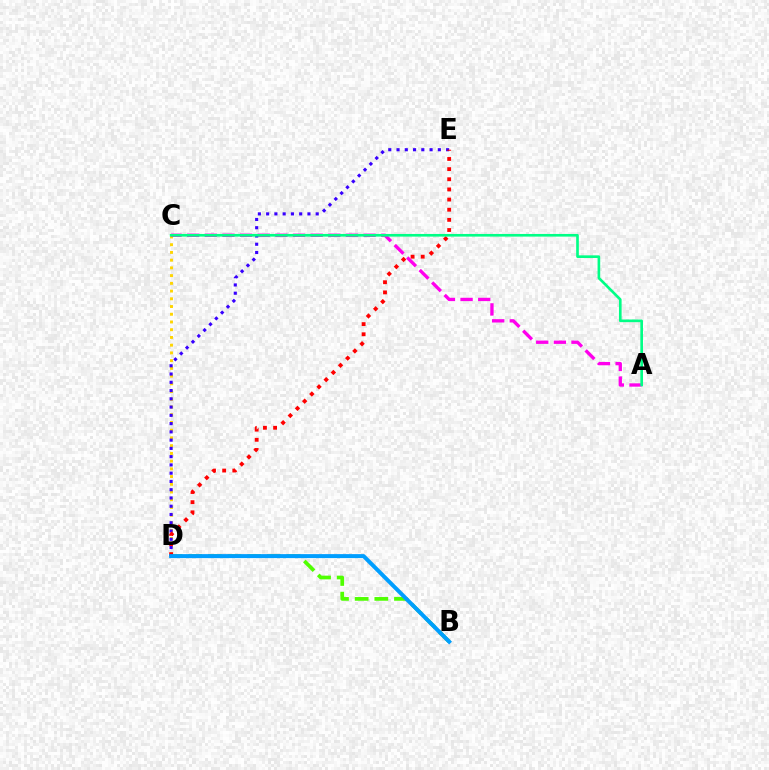{('B', 'D'): [{'color': '#4fff00', 'line_style': 'dashed', 'thickness': 2.67}, {'color': '#009eff', 'line_style': 'solid', 'thickness': 2.87}], ('C', 'D'): [{'color': '#ffd500', 'line_style': 'dotted', 'thickness': 2.1}], ('A', 'C'): [{'color': '#ff00ed', 'line_style': 'dashed', 'thickness': 2.4}, {'color': '#00ff86', 'line_style': 'solid', 'thickness': 1.91}], ('D', 'E'): [{'color': '#3700ff', 'line_style': 'dotted', 'thickness': 2.24}, {'color': '#ff0000', 'line_style': 'dotted', 'thickness': 2.76}]}